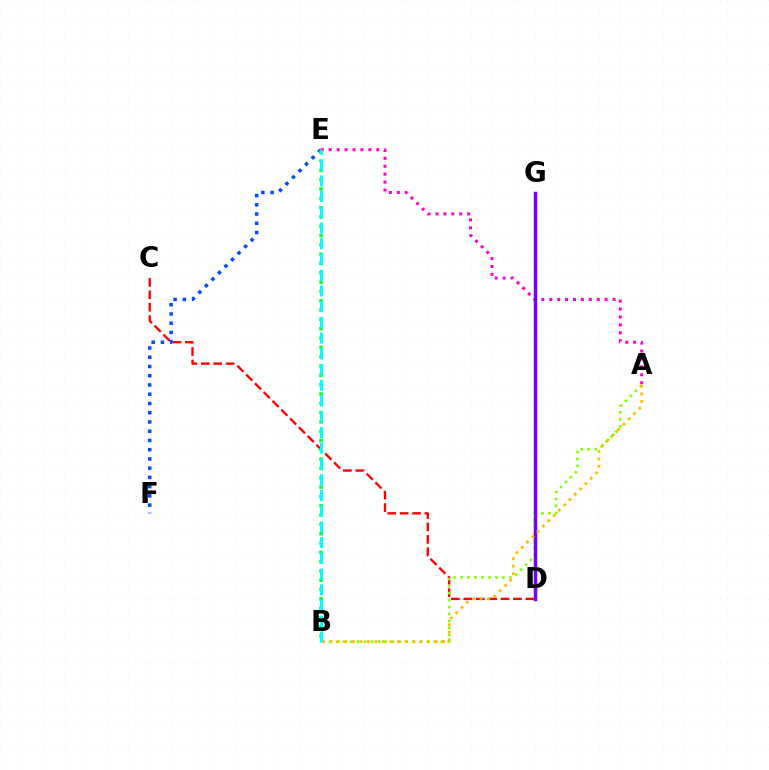{('C', 'D'): [{'color': '#ff0000', 'line_style': 'dashed', 'thickness': 1.69}], ('E', 'F'): [{'color': '#004bff', 'line_style': 'dotted', 'thickness': 2.51}], ('A', 'B'): [{'color': '#84ff00', 'line_style': 'dotted', 'thickness': 1.9}, {'color': '#ffbd00', 'line_style': 'dotted', 'thickness': 2.04}], ('A', 'E'): [{'color': '#ff00cf', 'line_style': 'dotted', 'thickness': 2.15}], ('D', 'G'): [{'color': '#7200ff', 'line_style': 'solid', 'thickness': 2.49}], ('B', 'E'): [{'color': '#00ff39', 'line_style': 'dotted', 'thickness': 2.53}, {'color': '#00fff6', 'line_style': 'dashed', 'thickness': 2.14}]}